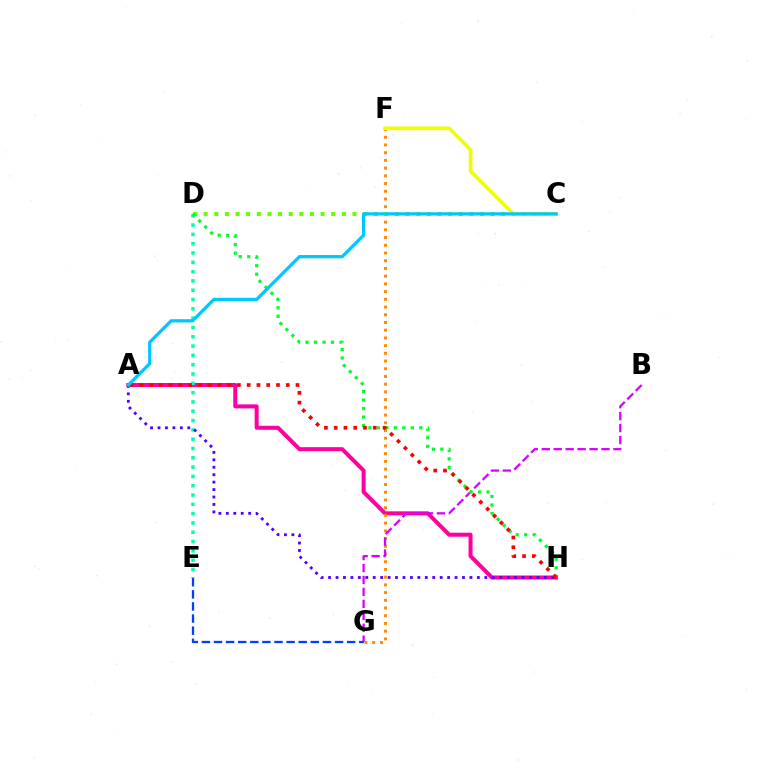{('A', 'H'): [{'color': '#ff00a0', 'line_style': 'solid', 'thickness': 2.89}, {'color': '#4f00ff', 'line_style': 'dotted', 'thickness': 2.02}, {'color': '#ff0000', 'line_style': 'dotted', 'thickness': 2.65}], ('F', 'G'): [{'color': '#ff8800', 'line_style': 'dotted', 'thickness': 2.1}], ('C', 'D'): [{'color': '#66ff00', 'line_style': 'dotted', 'thickness': 2.89}], ('B', 'G'): [{'color': '#d600ff', 'line_style': 'dashed', 'thickness': 1.62}], ('E', 'G'): [{'color': '#003fff', 'line_style': 'dashed', 'thickness': 1.64}], ('D', 'E'): [{'color': '#00ffaf', 'line_style': 'dotted', 'thickness': 2.53}], ('D', 'H'): [{'color': '#00ff27', 'line_style': 'dotted', 'thickness': 2.31}], ('C', 'F'): [{'color': '#eeff00', 'line_style': 'solid', 'thickness': 2.65}], ('A', 'C'): [{'color': '#00c7ff', 'line_style': 'solid', 'thickness': 2.34}]}